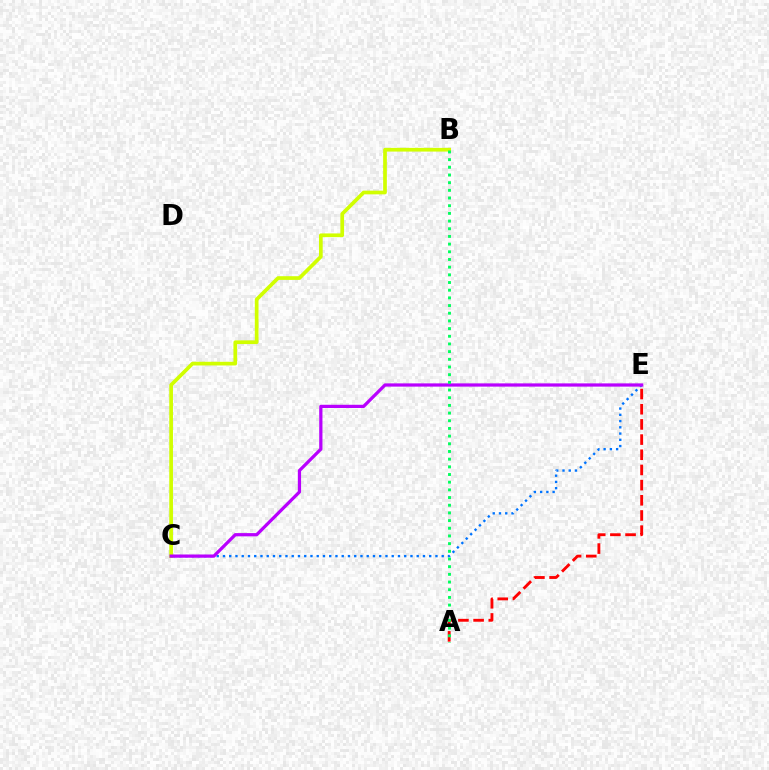{('C', 'E'): [{'color': '#0074ff', 'line_style': 'dotted', 'thickness': 1.7}, {'color': '#b900ff', 'line_style': 'solid', 'thickness': 2.33}], ('B', 'C'): [{'color': '#d1ff00', 'line_style': 'solid', 'thickness': 2.67}], ('A', 'E'): [{'color': '#ff0000', 'line_style': 'dashed', 'thickness': 2.06}], ('A', 'B'): [{'color': '#00ff5c', 'line_style': 'dotted', 'thickness': 2.09}]}